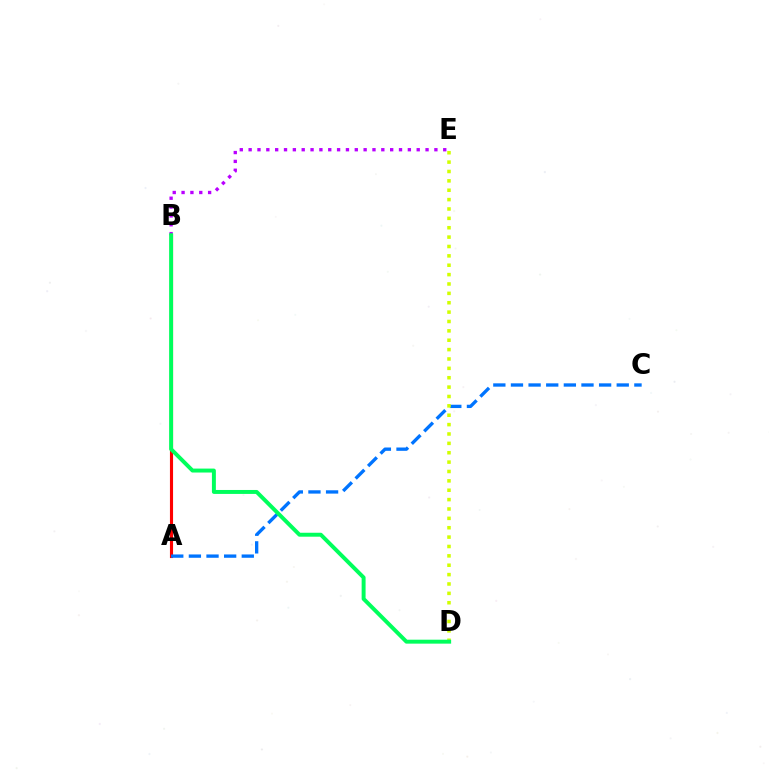{('A', 'B'): [{'color': '#ff0000', 'line_style': 'solid', 'thickness': 2.24}], ('B', 'E'): [{'color': '#b900ff', 'line_style': 'dotted', 'thickness': 2.4}], ('A', 'C'): [{'color': '#0074ff', 'line_style': 'dashed', 'thickness': 2.39}], ('D', 'E'): [{'color': '#d1ff00', 'line_style': 'dotted', 'thickness': 2.55}], ('B', 'D'): [{'color': '#00ff5c', 'line_style': 'solid', 'thickness': 2.84}]}